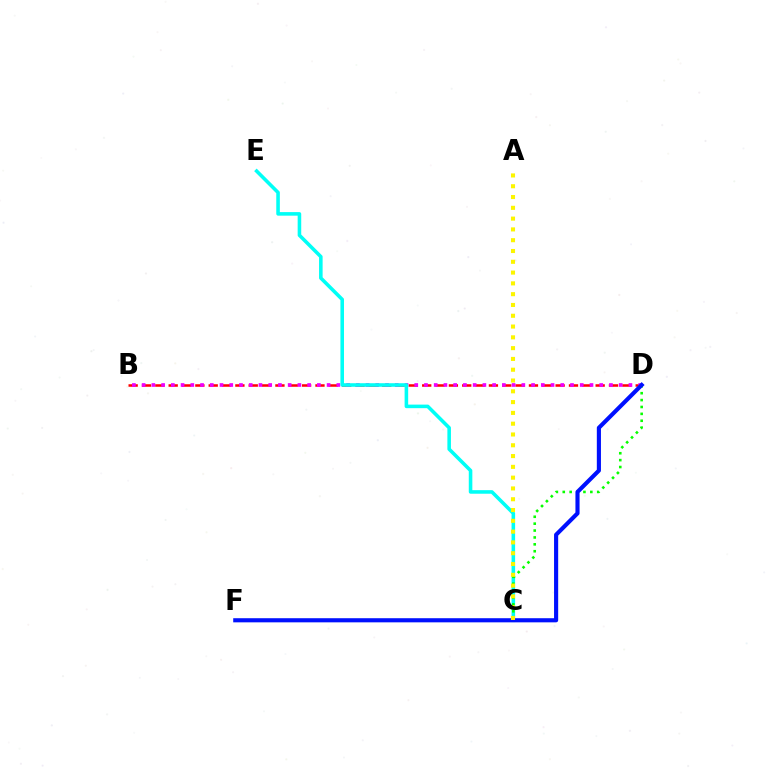{('B', 'D'): [{'color': '#ff0000', 'line_style': 'dashed', 'thickness': 1.81}, {'color': '#ee00ff', 'line_style': 'dotted', 'thickness': 2.65}], ('C', 'E'): [{'color': '#00fff6', 'line_style': 'solid', 'thickness': 2.57}], ('C', 'D'): [{'color': '#08ff00', 'line_style': 'dotted', 'thickness': 1.87}], ('D', 'F'): [{'color': '#0010ff', 'line_style': 'solid', 'thickness': 2.97}], ('A', 'C'): [{'color': '#fcf500', 'line_style': 'dotted', 'thickness': 2.93}]}